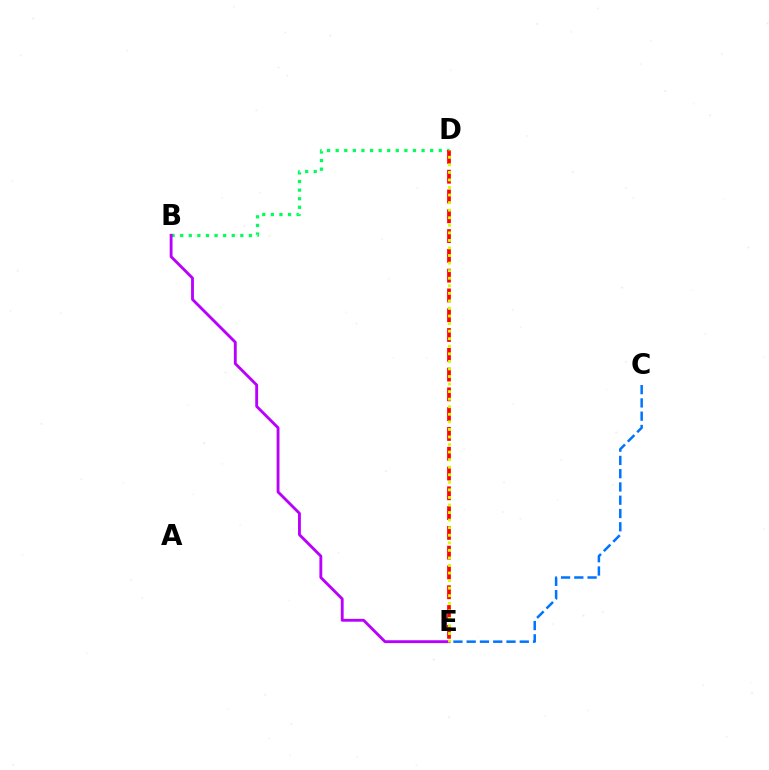{('C', 'E'): [{'color': '#0074ff', 'line_style': 'dashed', 'thickness': 1.8}], ('B', 'D'): [{'color': '#00ff5c', 'line_style': 'dotted', 'thickness': 2.33}], ('B', 'E'): [{'color': '#b900ff', 'line_style': 'solid', 'thickness': 2.05}], ('D', 'E'): [{'color': '#ff0000', 'line_style': 'dashed', 'thickness': 2.69}, {'color': '#d1ff00', 'line_style': 'dotted', 'thickness': 2.05}]}